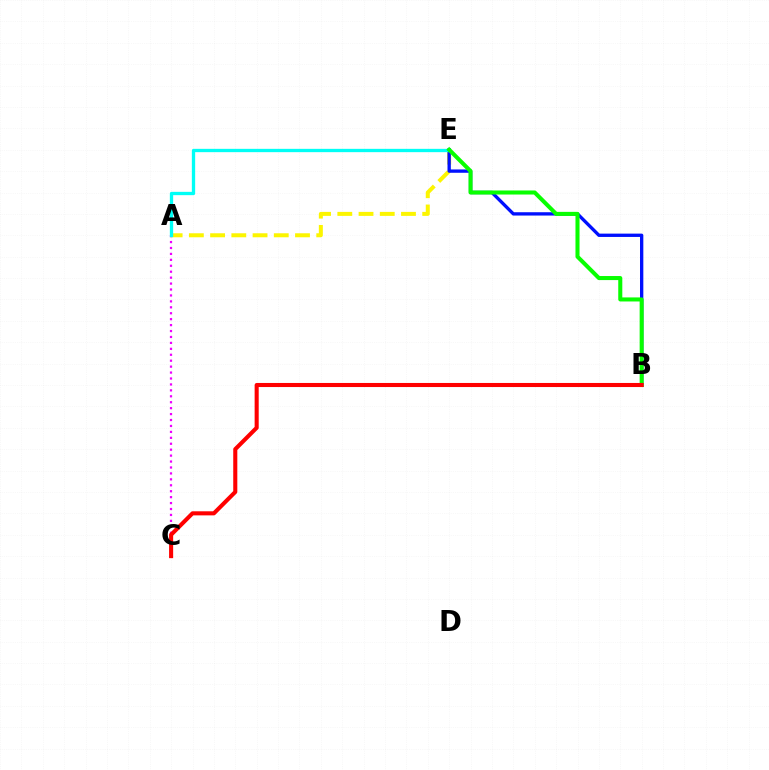{('A', 'C'): [{'color': '#ee00ff', 'line_style': 'dotted', 'thickness': 1.61}], ('A', 'E'): [{'color': '#fcf500', 'line_style': 'dashed', 'thickness': 2.88}, {'color': '#00fff6', 'line_style': 'solid', 'thickness': 2.38}], ('B', 'E'): [{'color': '#0010ff', 'line_style': 'solid', 'thickness': 2.39}, {'color': '#08ff00', 'line_style': 'solid', 'thickness': 2.92}], ('B', 'C'): [{'color': '#ff0000', 'line_style': 'solid', 'thickness': 2.93}]}